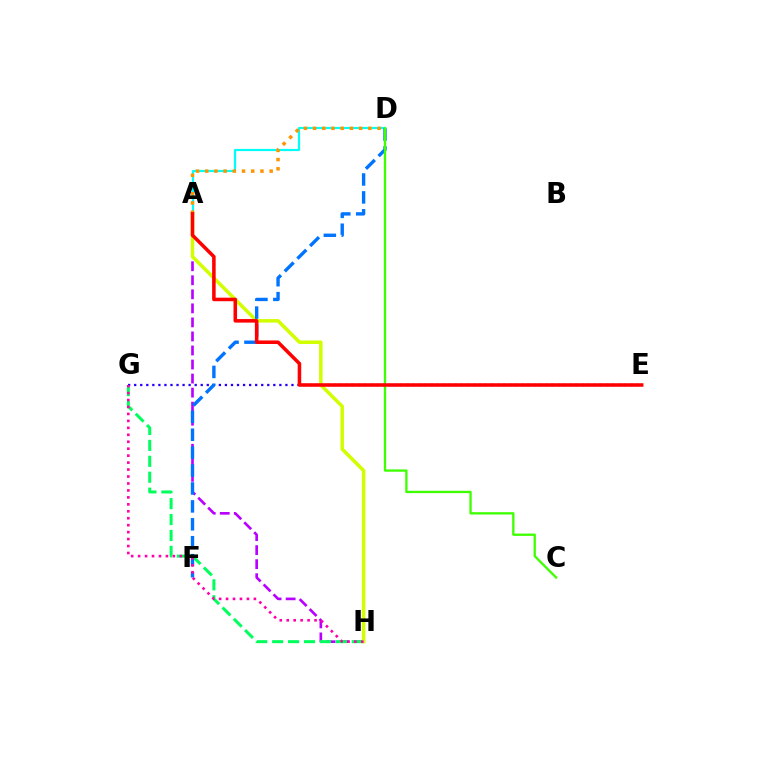{('A', 'H'): [{'color': '#b900ff', 'line_style': 'dashed', 'thickness': 1.91}, {'color': '#d1ff00', 'line_style': 'solid', 'thickness': 2.53}], ('A', 'D'): [{'color': '#00fff6', 'line_style': 'solid', 'thickness': 1.59}, {'color': '#ff9400', 'line_style': 'dotted', 'thickness': 2.5}], ('G', 'H'): [{'color': '#00ff5c', 'line_style': 'dashed', 'thickness': 2.16}, {'color': '#ff00ac', 'line_style': 'dotted', 'thickness': 1.89}], ('E', 'G'): [{'color': '#2500ff', 'line_style': 'dotted', 'thickness': 1.64}], ('D', 'F'): [{'color': '#0074ff', 'line_style': 'dashed', 'thickness': 2.43}], ('C', 'D'): [{'color': '#3dff00', 'line_style': 'solid', 'thickness': 1.67}], ('A', 'E'): [{'color': '#ff0000', 'line_style': 'solid', 'thickness': 2.55}]}